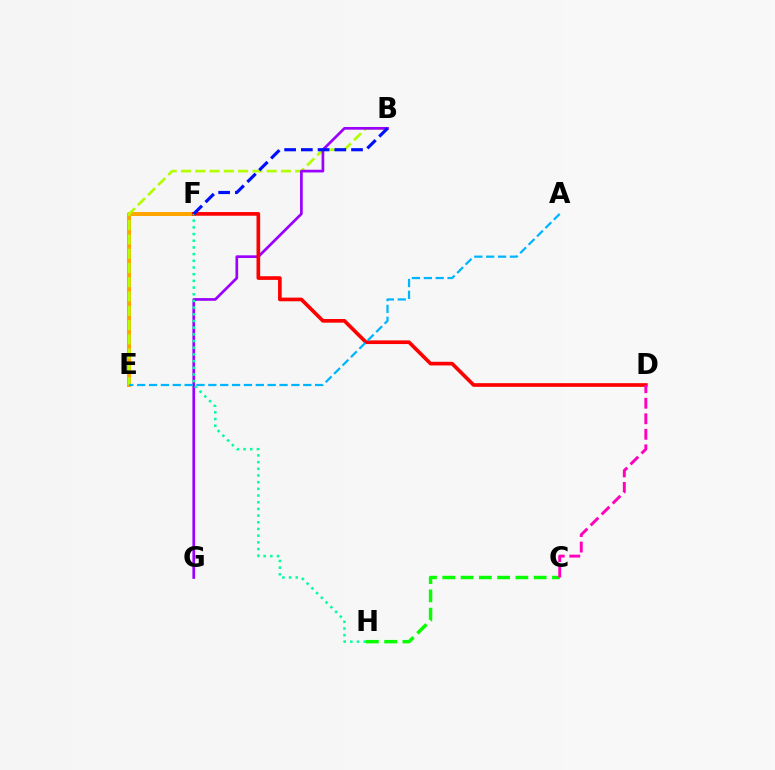{('E', 'F'): [{'color': '#ffa500', 'line_style': 'solid', 'thickness': 2.87}], ('B', 'E'): [{'color': '#b3ff00', 'line_style': 'dashed', 'thickness': 1.94}], ('B', 'G'): [{'color': '#9b00ff', 'line_style': 'solid', 'thickness': 1.94}], ('D', 'F'): [{'color': '#ff0000', 'line_style': 'solid', 'thickness': 2.64}], ('C', 'H'): [{'color': '#08ff00', 'line_style': 'dashed', 'thickness': 2.48}], ('A', 'E'): [{'color': '#00b5ff', 'line_style': 'dashed', 'thickness': 1.61}], ('C', 'D'): [{'color': '#ff00bd', 'line_style': 'dashed', 'thickness': 2.11}], ('F', 'H'): [{'color': '#00ff9d', 'line_style': 'dotted', 'thickness': 1.82}], ('B', 'F'): [{'color': '#0010ff', 'line_style': 'dashed', 'thickness': 2.27}]}